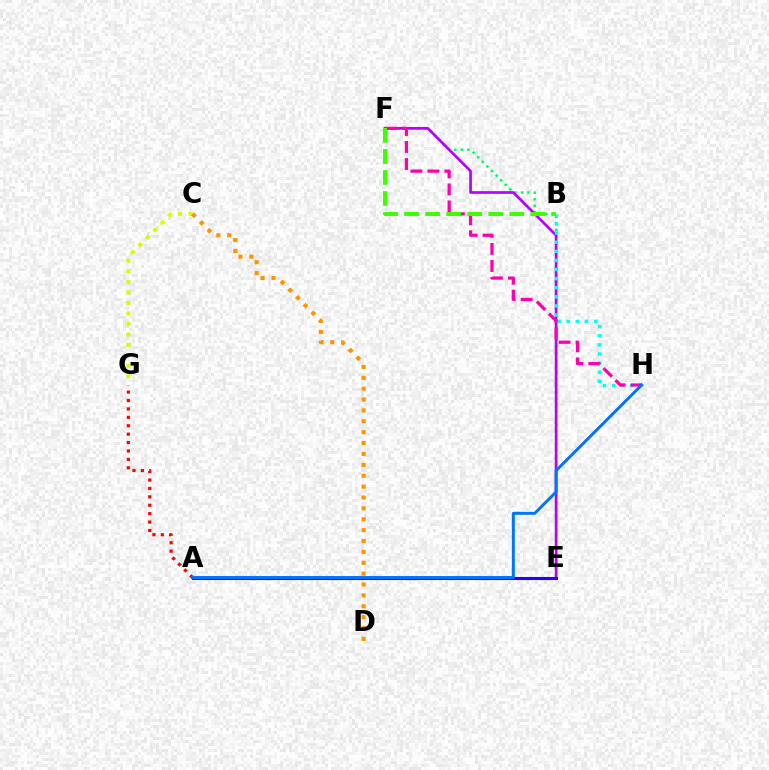{('E', 'F'): [{'color': '#00ff5c', 'line_style': 'dotted', 'thickness': 1.76}, {'color': '#b900ff', 'line_style': 'solid', 'thickness': 1.93}], ('B', 'H'): [{'color': '#00fff6', 'line_style': 'dotted', 'thickness': 2.47}], ('C', 'G'): [{'color': '#d1ff00', 'line_style': 'dotted', 'thickness': 2.85}], ('A', 'G'): [{'color': '#ff0000', 'line_style': 'dotted', 'thickness': 2.28}], ('C', 'D'): [{'color': '#ff9400', 'line_style': 'dotted', 'thickness': 2.96}], ('A', 'E'): [{'color': '#2500ff', 'line_style': 'solid', 'thickness': 2.22}], ('F', 'H'): [{'color': '#ff00ac', 'line_style': 'dashed', 'thickness': 2.32}], ('A', 'H'): [{'color': '#0074ff', 'line_style': 'solid', 'thickness': 2.11}], ('B', 'F'): [{'color': '#3dff00', 'line_style': 'dashed', 'thickness': 2.86}]}